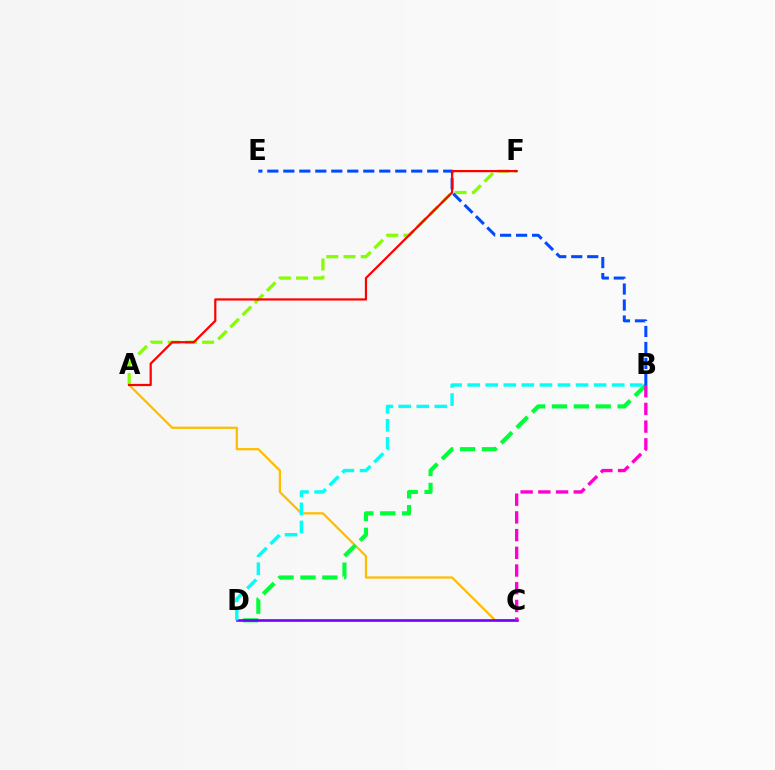{('A', 'C'): [{'color': '#ffbd00', 'line_style': 'solid', 'thickness': 1.62}], ('B', 'D'): [{'color': '#00ff39', 'line_style': 'dashed', 'thickness': 2.97}, {'color': '#00fff6', 'line_style': 'dashed', 'thickness': 2.45}], ('C', 'D'): [{'color': '#7200ff', 'line_style': 'solid', 'thickness': 1.89}], ('B', 'C'): [{'color': '#ff00cf', 'line_style': 'dashed', 'thickness': 2.41}], ('A', 'F'): [{'color': '#84ff00', 'line_style': 'dashed', 'thickness': 2.34}, {'color': '#ff0000', 'line_style': 'solid', 'thickness': 1.59}], ('B', 'E'): [{'color': '#004bff', 'line_style': 'dashed', 'thickness': 2.17}]}